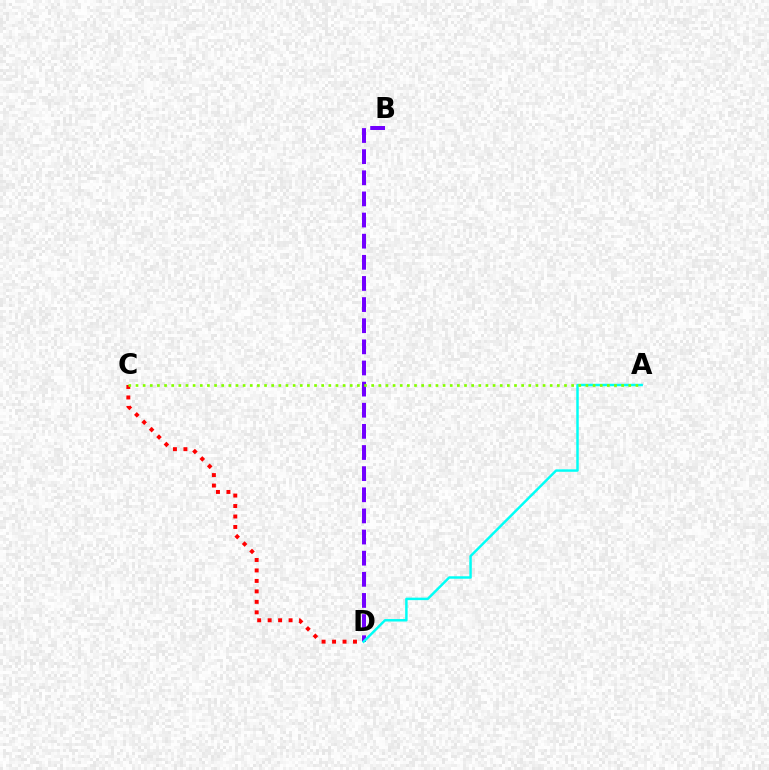{('C', 'D'): [{'color': '#ff0000', 'line_style': 'dotted', 'thickness': 2.84}], ('B', 'D'): [{'color': '#7200ff', 'line_style': 'dashed', 'thickness': 2.87}], ('A', 'D'): [{'color': '#00fff6', 'line_style': 'solid', 'thickness': 1.78}], ('A', 'C'): [{'color': '#84ff00', 'line_style': 'dotted', 'thickness': 1.94}]}